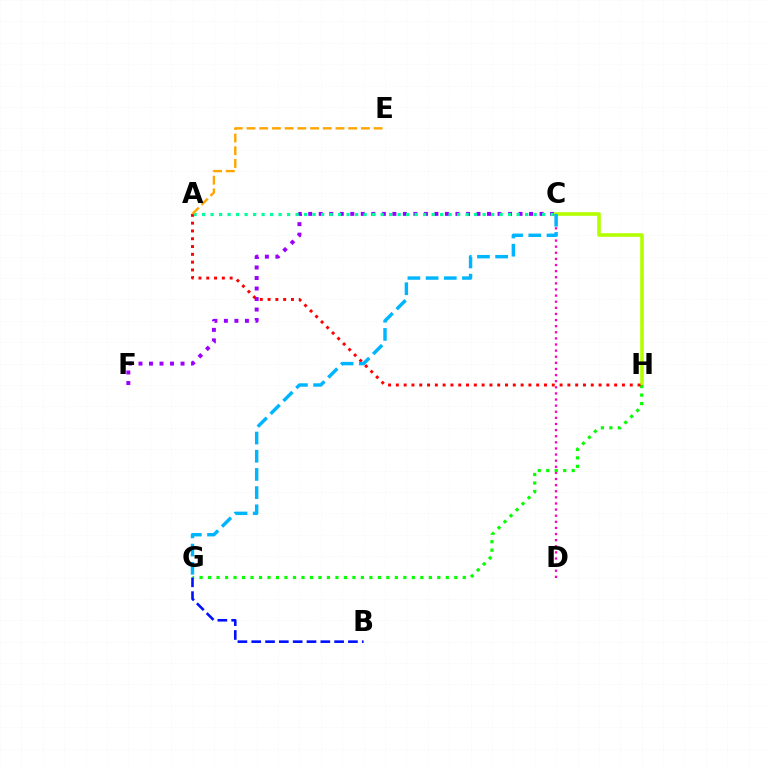{('C', 'D'): [{'color': '#ff00bd', 'line_style': 'dotted', 'thickness': 1.66}], ('C', 'F'): [{'color': '#9b00ff', 'line_style': 'dotted', 'thickness': 2.86}], ('C', 'H'): [{'color': '#b3ff00', 'line_style': 'solid', 'thickness': 2.6}], ('A', 'C'): [{'color': '#00ff9d', 'line_style': 'dotted', 'thickness': 2.31}], ('G', 'H'): [{'color': '#08ff00', 'line_style': 'dotted', 'thickness': 2.31}], ('A', 'H'): [{'color': '#ff0000', 'line_style': 'dotted', 'thickness': 2.12}], ('B', 'G'): [{'color': '#0010ff', 'line_style': 'dashed', 'thickness': 1.88}], ('C', 'G'): [{'color': '#00b5ff', 'line_style': 'dashed', 'thickness': 2.47}], ('A', 'E'): [{'color': '#ffa500', 'line_style': 'dashed', 'thickness': 1.73}]}